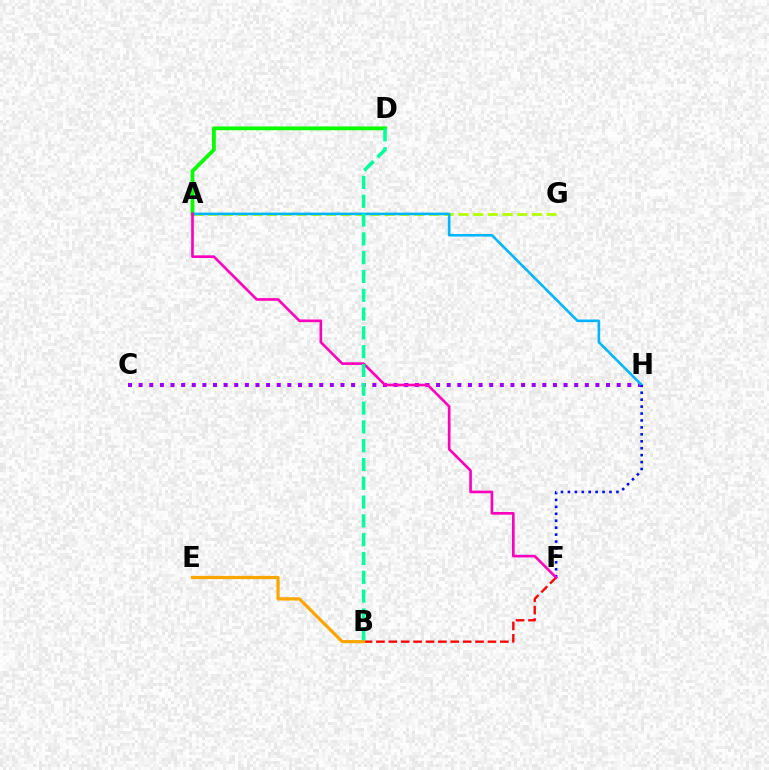{('B', 'F'): [{'color': '#ff0000', 'line_style': 'dashed', 'thickness': 1.68}], ('A', 'G'): [{'color': '#b3ff00', 'line_style': 'dashed', 'thickness': 2.0}], ('A', 'D'): [{'color': '#08ff00', 'line_style': 'solid', 'thickness': 2.73}], ('C', 'H'): [{'color': '#9b00ff', 'line_style': 'dotted', 'thickness': 2.89}], ('A', 'H'): [{'color': '#00b5ff', 'line_style': 'solid', 'thickness': 1.87}], ('B', 'E'): [{'color': '#ffa500', 'line_style': 'solid', 'thickness': 2.31}], ('F', 'H'): [{'color': '#0010ff', 'line_style': 'dotted', 'thickness': 1.88}], ('A', 'F'): [{'color': '#ff00bd', 'line_style': 'solid', 'thickness': 1.92}], ('B', 'D'): [{'color': '#00ff9d', 'line_style': 'dashed', 'thickness': 2.55}]}